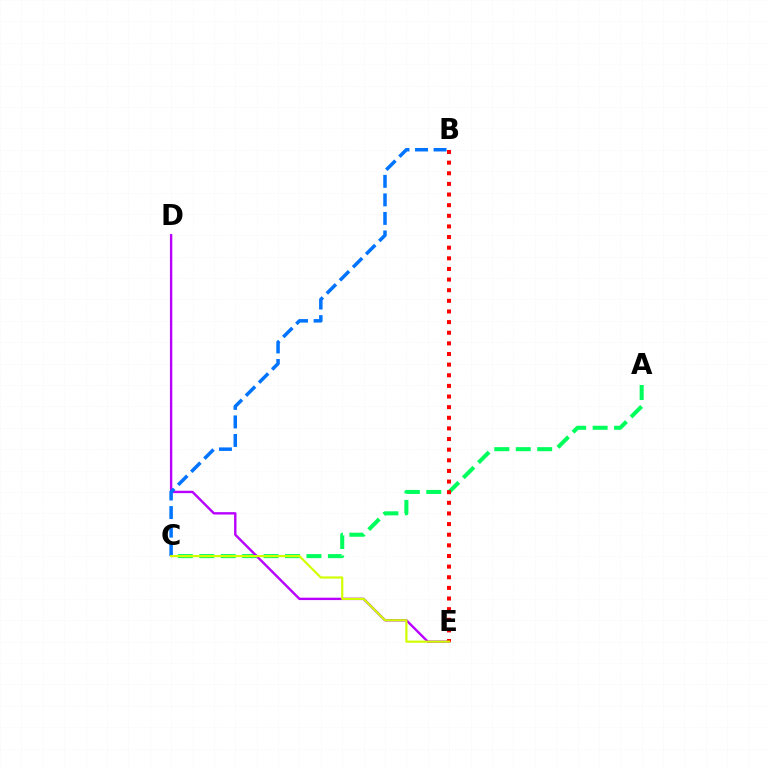{('A', 'C'): [{'color': '#00ff5c', 'line_style': 'dashed', 'thickness': 2.91}], ('D', 'E'): [{'color': '#b900ff', 'line_style': 'solid', 'thickness': 1.72}], ('B', 'C'): [{'color': '#0074ff', 'line_style': 'dashed', 'thickness': 2.52}], ('B', 'E'): [{'color': '#ff0000', 'line_style': 'dotted', 'thickness': 2.89}], ('C', 'E'): [{'color': '#d1ff00', 'line_style': 'solid', 'thickness': 1.57}]}